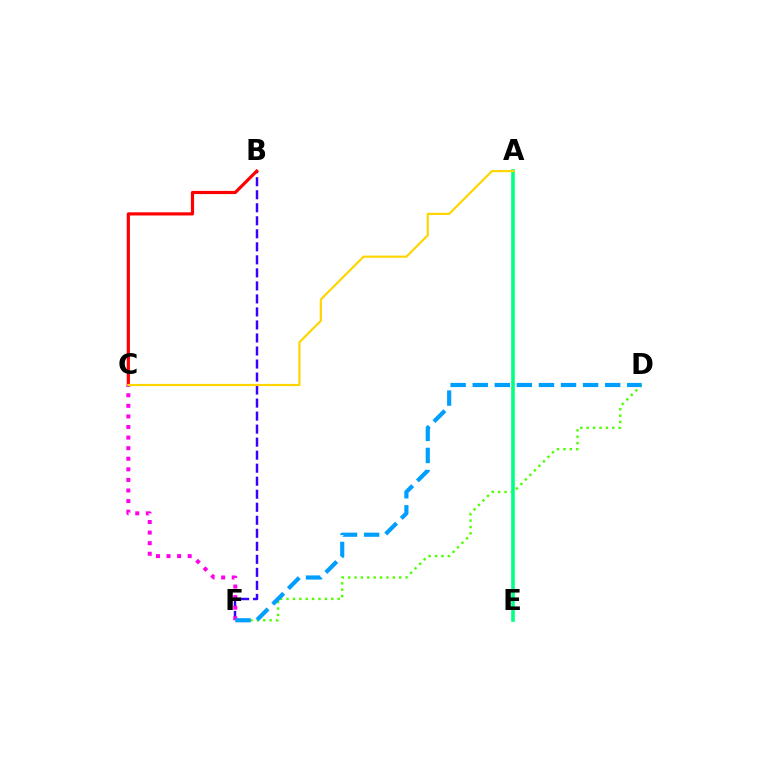{('B', 'F'): [{'color': '#3700ff', 'line_style': 'dashed', 'thickness': 1.77}], ('D', 'F'): [{'color': '#4fff00', 'line_style': 'dotted', 'thickness': 1.73}, {'color': '#009eff', 'line_style': 'dashed', 'thickness': 3.0}], ('A', 'E'): [{'color': '#00ff86', 'line_style': 'solid', 'thickness': 2.59}], ('B', 'C'): [{'color': '#ff0000', 'line_style': 'solid', 'thickness': 2.29}], ('C', 'F'): [{'color': '#ff00ed', 'line_style': 'dotted', 'thickness': 2.87}], ('A', 'C'): [{'color': '#ffd500', 'line_style': 'solid', 'thickness': 1.57}]}